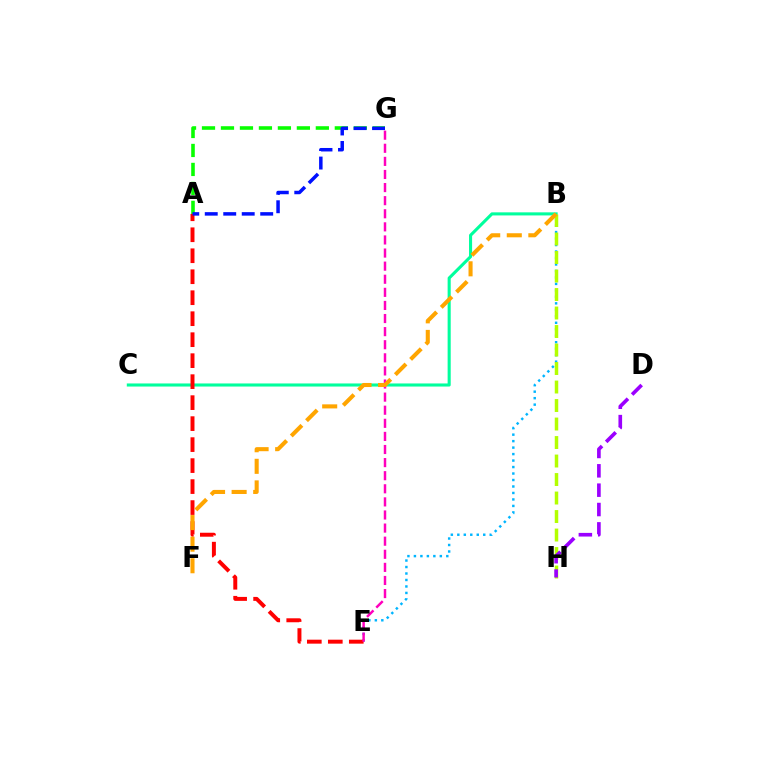{('B', 'E'): [{'color': '#00b5ff', 'line_style': 'dotted', 'thickness': 1.76}], ('A', 'G'): [{'color': '#08ff00', 'line_style': 'dashed', 'thickness': 2.58}, {'color': '#0010ff', 'line_style': 'dashed', 'thickness': 2.51}], ('B', 'C'): [{'color': '#00ff9d', 'line_style': 'solid', 'thickness': 2.22}], ('B', 'H'): [{'color': '#b3ff00', 'line_style': 'dashed', 'thickness': 2.51}], ('A', 'E'): [{'color': '#ff0000', 'line_style': 'dashed', 'thickness': 2.85}], ('D', 'H'): [{'color': '#9b00ff', 'line_style': 'dashed', 'thickness': 2.63}], ('E', 'G'): [{'color': '#ff00bd', 'line_style': 'dashed', 'thickness': 1.78}], ('B', 'F'): [{'color': '#ffa500', 'line_style': 'dashed', 'thickness': 2.93}]}